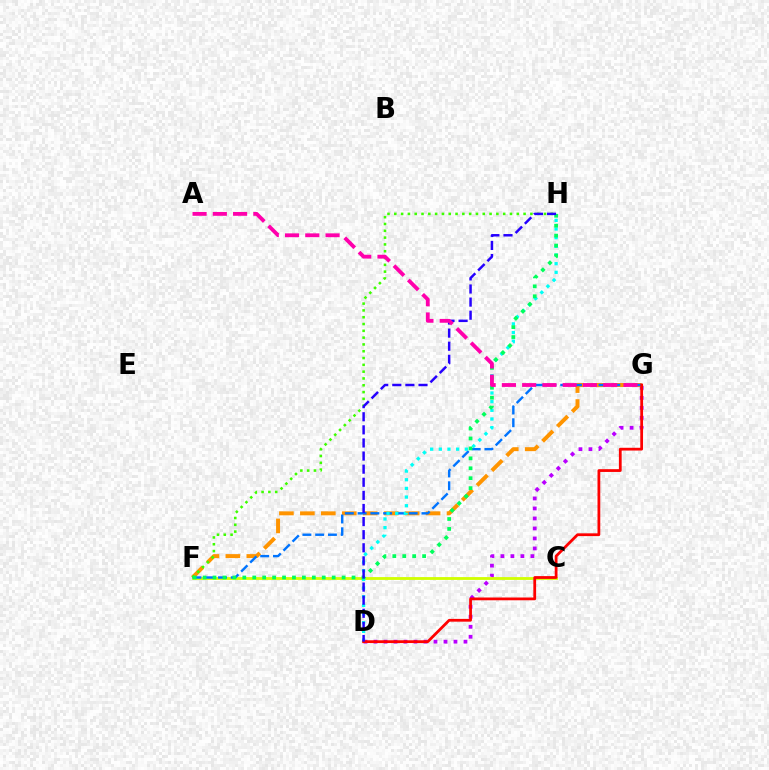{('D', 'G'): [{'color': '#b900ff', 'line_style': 'dotted', 'thickness': 2.72}, {'color': '#ff0000', 'line_style': 'solid', 'thickness': 1.99}], ('C', 'F'): [{'color': '#d1ff00', 'line_style': 'solid', 'thickness': 2.03}], ('F', 'G'): [{'color': '#ff9400', 'line_style': 'dashed', 'thickness': 2.85}, {'color': '#0074ff', 'line_style': 'dashed', 'thickness': 1.73}], ('D', 'H'): [{'color': '#00fff6', 'line_style': 'dotted', 'thickness': 2.35}, {'color': '#2500ff', 'line_style': 'dashed', 'thickness': 1.78}], ('F', 'H'): [{'color': '#3dff00', 'line_style': 'dotted', 'thickness': 1.85}, {'color': '#00ff5c', 'line_style': 'dotted', 'thickness': 2.7}], ('A', 'G'): [{'color': '#ff00ac', 'line_style': 'dashed', 'thickness': 2.75}]}